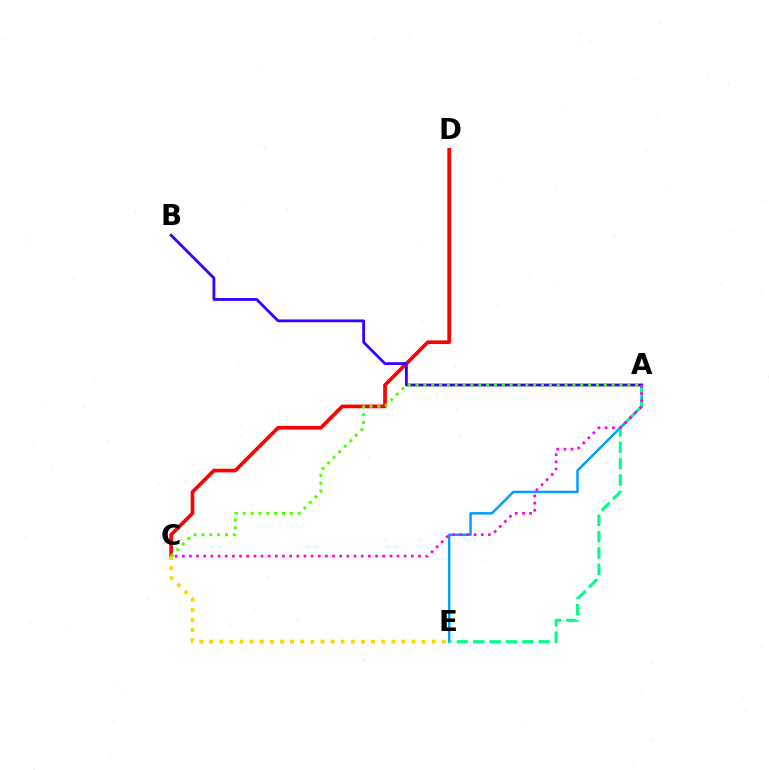{('C', 'D'): [{'color': '#ff0000', 'line_style': 'solid', 'thickness': 2.65}], ('A', 'E'): [{'color': '#009eff', 'line_style': 'solid', 'thickness': 1.79}, {'color': '#00ff86', 'line_style': 'dashed', 'thickness': 2.22}], ('A', 'B'): [{'color': '#3700ff', 'line_style': 'solid', 'thickness': 2.02}], ('C', 'E'): [{'color': '#ffd500', 'line_style': 'dotted', 'thickness': 2.75}], ('A', 'C'): [{'color': '#ff00ed', 'line_style': 'dotted', 'thickness': 1.94}, {'color': '#4fff00', 'line_style': 'dotted', 'thickness': 2.13}]}